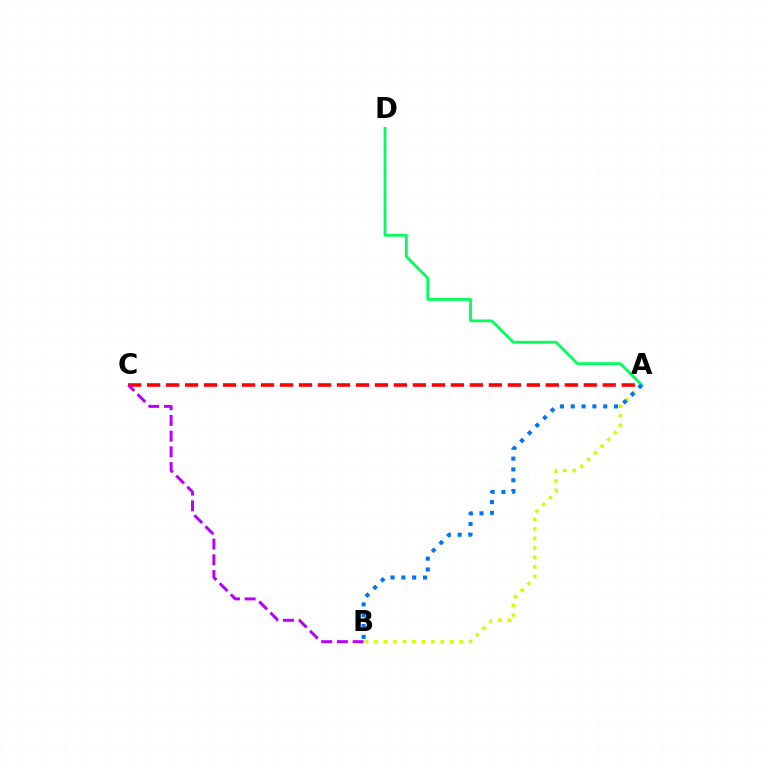{('A', 'C'): [{'color': '#ff0000', 'line_style': 'dashed', 'thickness': 2.58}], ('A', 'D'): [{'color': '#00ff5c', 'line_style': 'solid', 'thickness': 2.0}], ('A', 'B'): [{'color': '#d1ff00', 'line_style': 'dotted', 'thickness': 2.57}, {'color': '#0074ff', 'line_style': 'dotted', 'thickness': 2.94}], ('B', 'C'): [{'color': '#b900ff', 'line_style': 'dashed', 'thickness': 2.13}]}